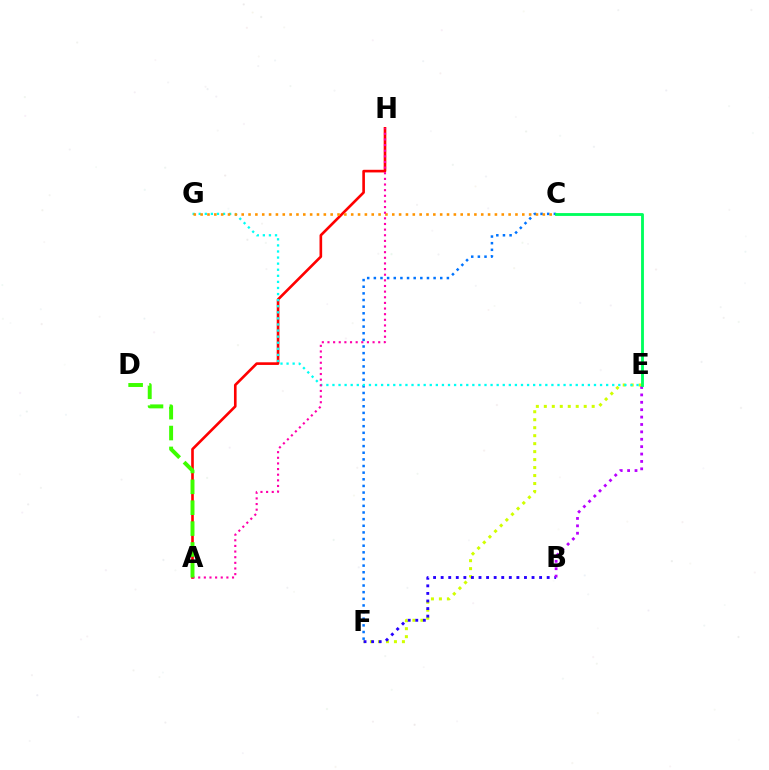{('C', 'F'): [{'color': '#0074ff', 'line_style': 'dotted', 'thickness': 1.8}], ('E', 'F'): [{'color': '#d1ff00', 'line_style': 'dotted', 'thickness': 2.17}], ('A', 'H'): [{'color': '#ff0000', 'line_style': 'solid', 'thickness': 1.9}, {'color': '#ff00ac', 'line_style': 'dotted', 'thickness': 1.53}], ('E', 'G'): [{'color': '#00fff6', 'line_style': 'dotted', 'thickness': 1.65}], ('C', 'G'): [{'color': '#ff9400', 'line_style': 'dotted', 'thickness': 1.86}], ('B', 'F'): [{'color': '#2500ff', 'line_style': 'dotted', 'thickness': 2.06}], ('B', 'E'): [{'color': '#b900ff', 'line_style': 'dotted', 'thickness': 2.01}], ('C', 'E'): [{'color': '#00ff5c', 'line_style': 'solid', 'thickness': 2.05}], ('A', 'D'): [{'color': '#3dff00', 'line_style': 'dashed', 'thickness': 2.84}]}